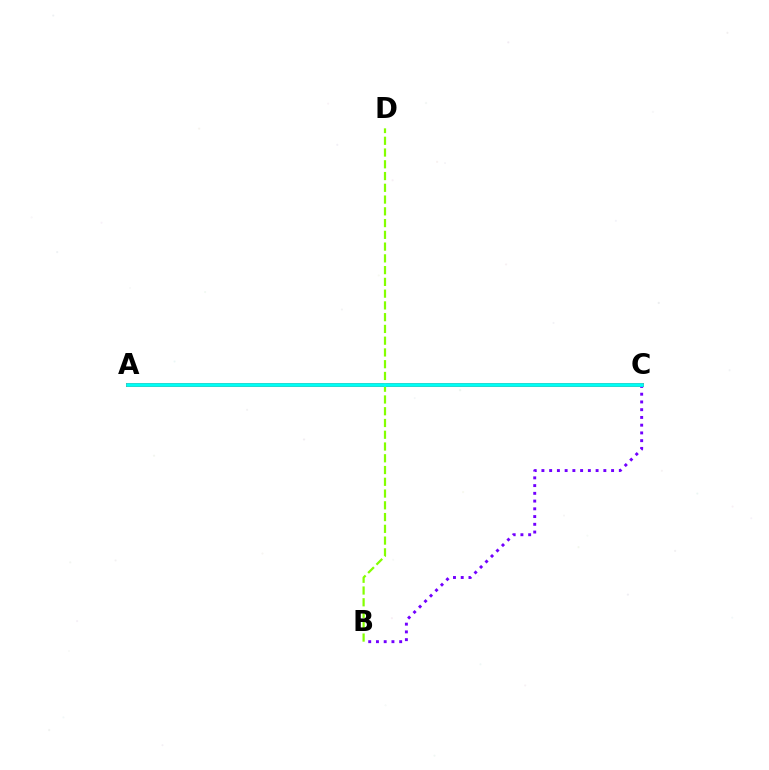{('A', 'C'): [{'color': '#ff0000', 'line_style': 'solid', 'thickness': 2.89}, {'color': '#00fff6', 'line_style': 'solid', 'thickness': 2.68}], ('B', 'D'): [{'color': '#84ff00', 'line_style': 'dashed', 'thickness': 1.6}], ('B', 'C'): [{'color': '#7200ff', 'line_style': 'dotted', 'thickness': 2.1}]}